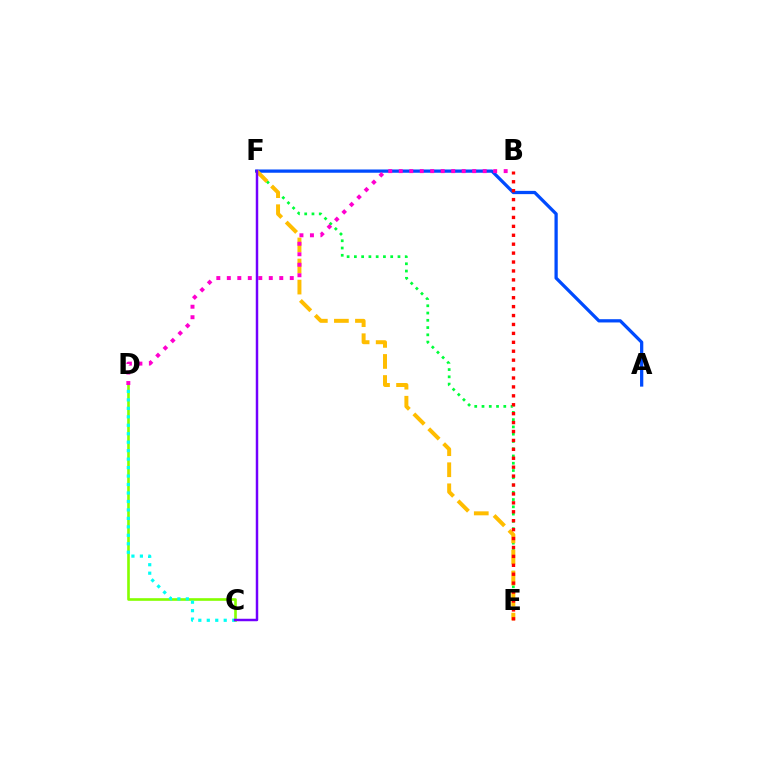{('C', 'D'): [{'color': '#84ff00', 'line_style': 'solid', 'thickness': 1.89}, {'color': '#00fff6', 'line_style': 'dotted', 'thickness': 2.3}], ('E', 'F'): [{'color': '#00ff39', 'line_style': 'dotted', 'thickness': 1.97}, {'color': '#ffbd00', 'line_style': 'dashed', 'thickness': 2.86}], ('A', 'F'): [{'color': '#004bff', 'line_style': 'solid', 'thickness': 2.35}], ('B', 'D'): [{'color': '#ff00cf', 'line_style': 'dotted', 'thickness': 2.85}], ('B', 'E'): [{'color': '#ff0000', 'line_style': 'dotted', 'thickness': 2.42}], ('C', 'F'): [{'color': '#7200ff', 'line_style': 'solid', 'thickness': 1.78}]}